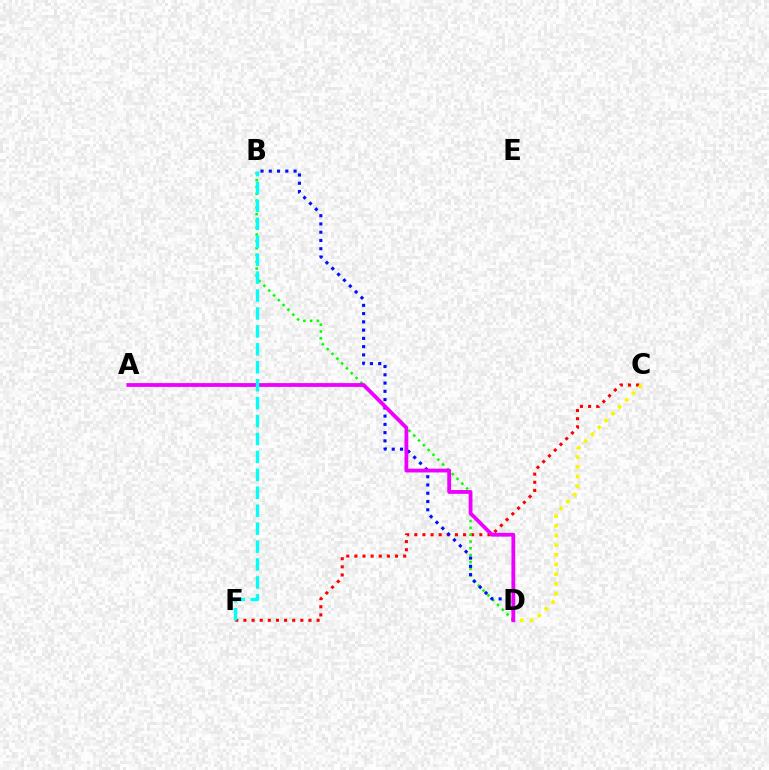{('C', 'F'): [{'color': '#ff0000', 'line_style': 'dotted', 'thickness': 2.21}], ('B', 'D'): [{'color': '#08ff00', 'line_style': 'dotted', 'thickness': 1.85}, {'color': '#0010ff', 'line_style': 'dotted', 'thickness': 2.24}], ('C', 'D'): [{'color': '#fcf500', 'line_style': 'dotted', 'thickness': 2.63}], ('A', 'D'): [{'color': '#ee00ff', 'line_style': 'solid', 'thickness': 2.74}], ('B', 'F'): [{'color': '#00fff6', 'line_style': 'dashed', 'thickness': 2.44}]}